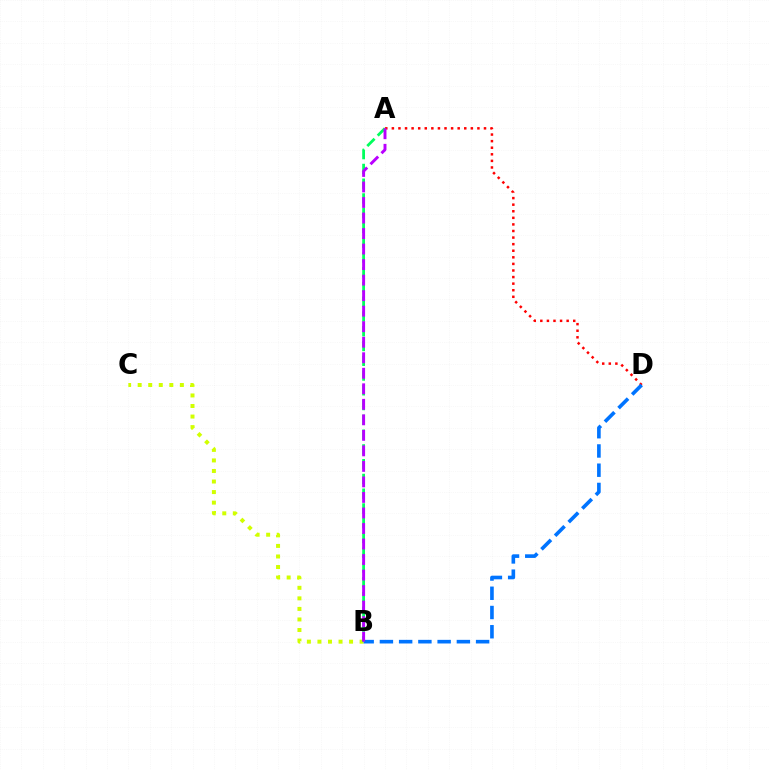{('B', 'C'): [{'color': '#d1ff00', 'line_style': 'dotted', 'thickness': 2.87}], ('A', 'D'): [{'color': '#ff0000', 'line_style': 'dotted', 'thickness': 1.79}], ('B', 'D'): [{'color': '#0074ff', 'line_style': 'dashed', 'thickness': 2.61}], ('A', 'B'): [{'color': '#00ff5c', 'line_style': 'dashed', 'thickness': 2.01}, {'color': '#b900ff', 'line_style': 'dashed', 'thickness': 2.11}]}